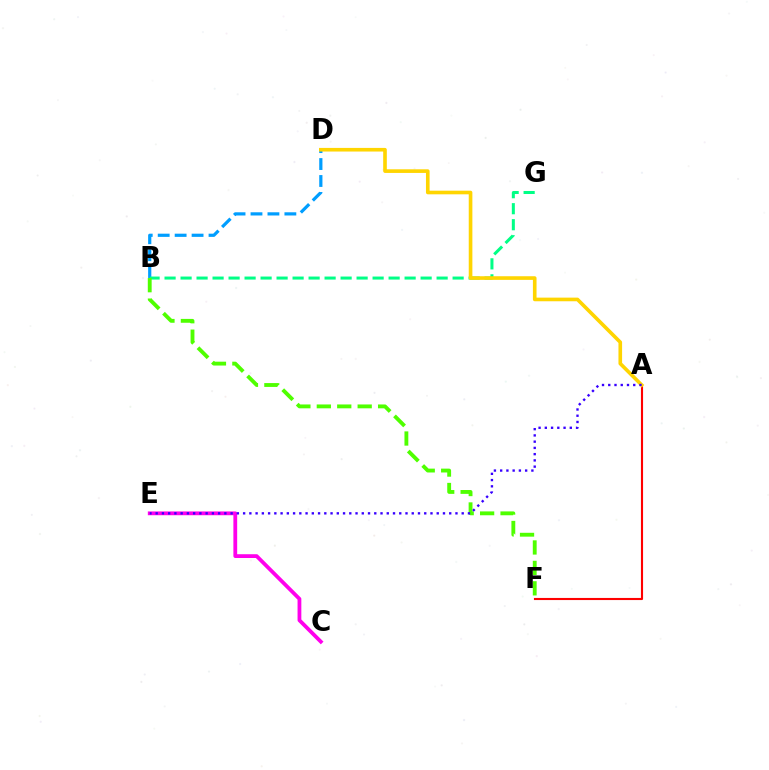{('B', 'D'): [{'color': '#009eff', 'line_style': 'dashed', 'thickness': 2.3}], ('B', 'G'): [{'color': '#00ff86', 'line_style': 'dashed', 'thickness': 2.17}], ('A', 'F'): [{'color': '#ff0000', 'line_style': 'solid', 'thickness': 1.53}], ('A', 'D'): [{'color': '#ffd500', 'line_style': 'solid', 'thickness': 2.62}], ('B', 'F'): [{'color': '#4fff00', 'line_style': 'dashed', 'thickness': 2.78}], ('C', 'E'): [{'color': '#ff00ed', 'line_style': 'solid', 'thickness': 2.73}], ('A', 'E'): [{'color': '#3700ff', 'line_style': 'dotted', 'thickness': 1.7}]}